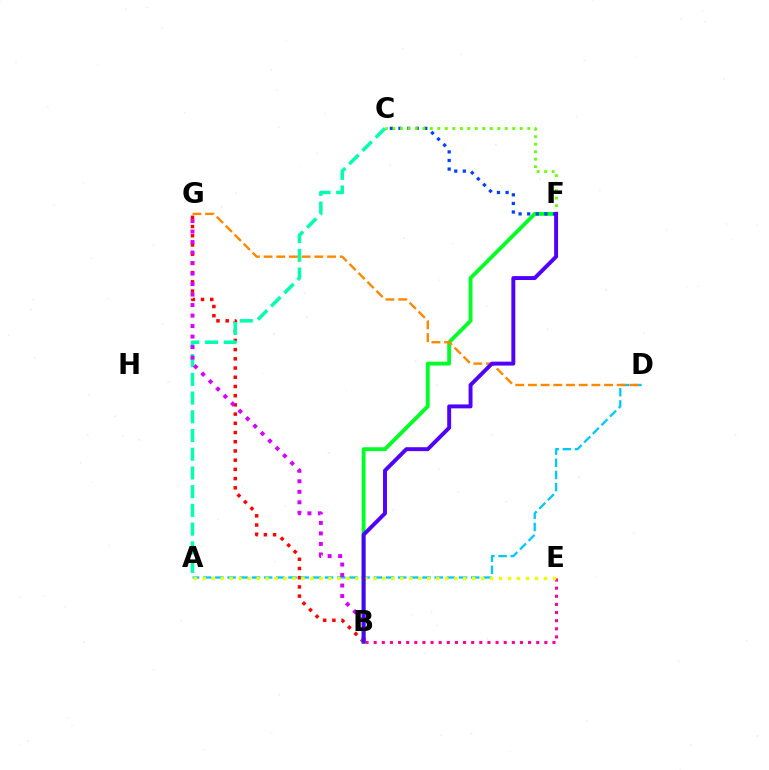{('B', 'G'): [{'color': '#ff0000', 'line_style': 'dotted', 'thickness': 2.5}, {'color': '#d600ff', 'line_style': 'dotted', 'thickness': 2.85}], ('A', 'D'): [{'color': '#00c7ff', 'line_style': 'dashed', 'thickness': 1.65}], ('B', 'E'): [{'color': '#ff00a0', 'line_style': 'dotted', 'thickness': 2.21}], ('B', 'F'): [{'color': '#00ff27', 'line_style': 'solid', 'thickness': 2.78}, {'color': '#4f00ff', 'line_style': 'solid', 'thickness': 2.82}], ('A', 'E'): [{'color': '#eeff00', 'line_style': 'dotted', 'thickness': 2.44}], ('A', 'C'): [{'color': '#00ffaf', 'line_style': 'dashed', 'thickness': 2.54}], ('C', 'F'): [{'color': '#003fff', 'line_style': 'dotted', 'thickness': 2.34}, {'color': '#66ff00', 'line_style': 'dotted', 'thickness': 2.04}], ('D', 'G'): [{'color': '#ff8800', 'line_style': 'dashed', 'thickness': 1.72}]}